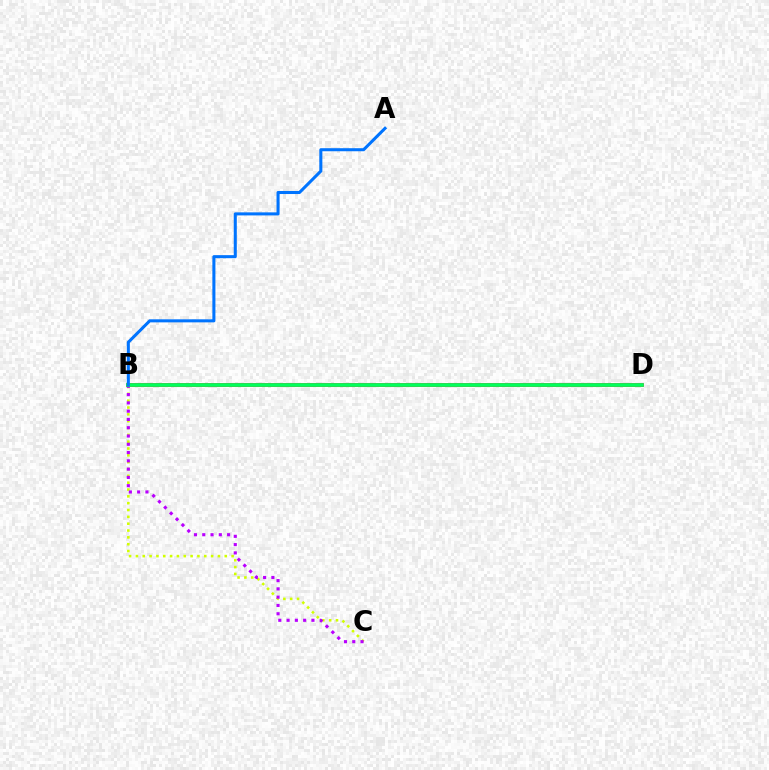{('B', 'C'): [{'color': '#d1ff00', 'line_style': 'dotted', 'thickness': 1.86}, {'color': '#b900ff', 'line_style': 'dotted', 'thickness': 2.25}], ('B', 'D'): [{'color': '#ff0000', 'line_style': 'solid', 'thickness': 2.56}, {'color': '#00ff5c', 'line_style': 'solid', 'thickness': 2.63}], ('A', 'B'): [{'color': '#0074ff', 'line_style': 'solid', 'thickness': 2.19}]}